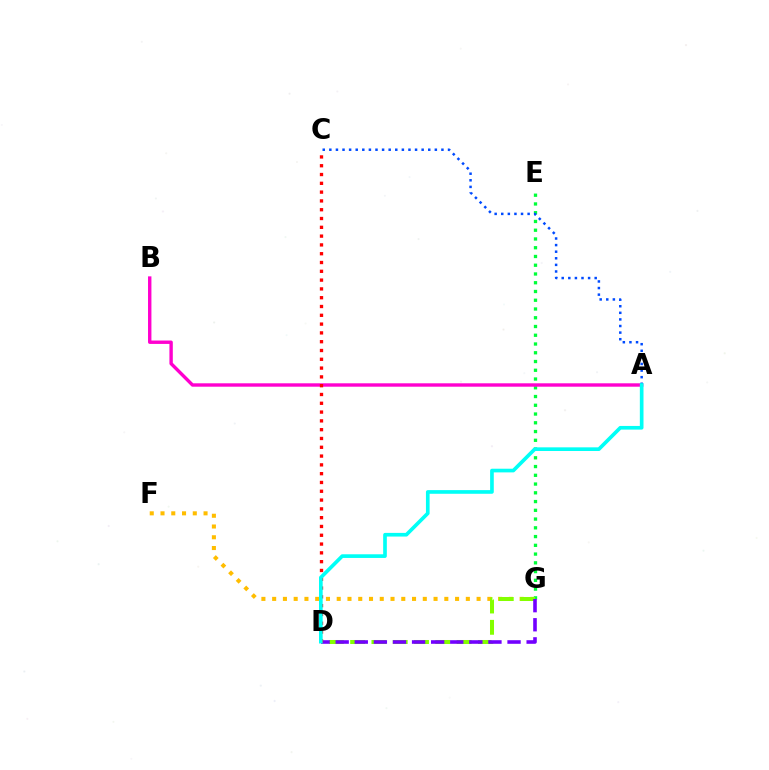{('F', 'G'): [{'color': '#ffbd00', 'line_style': 'dotted', 'thickness': 2.92}], ('E', 'G'): [{'color': '#00ff39', 'line_style': 'dotted', 'thickness': 2.38}], ('A', 'B'): [{'color': '#ff00cf', 'line_style': 'solid', 'thickness': 2.45}], ('D', 'G'): [{'color': '#84ff00', 'line_style': 'dashed', 'thickness': 2.89}, {'color': '#7200ff', 'line_style': 'dashed', 'thickness': 2.59}], ('A', 'C'): [{'color': '#004bff', 'line_style': 'dotted', 'thickness': 1.79}], ('C', 'D'): [{'color': '#ff0000', 'line_style': 'dotted', 'thickness': 2.39}], ('A', 'D'): [{'color': '#00fff6', 'line_style': 'solid', 'thickness': 2.64}]}